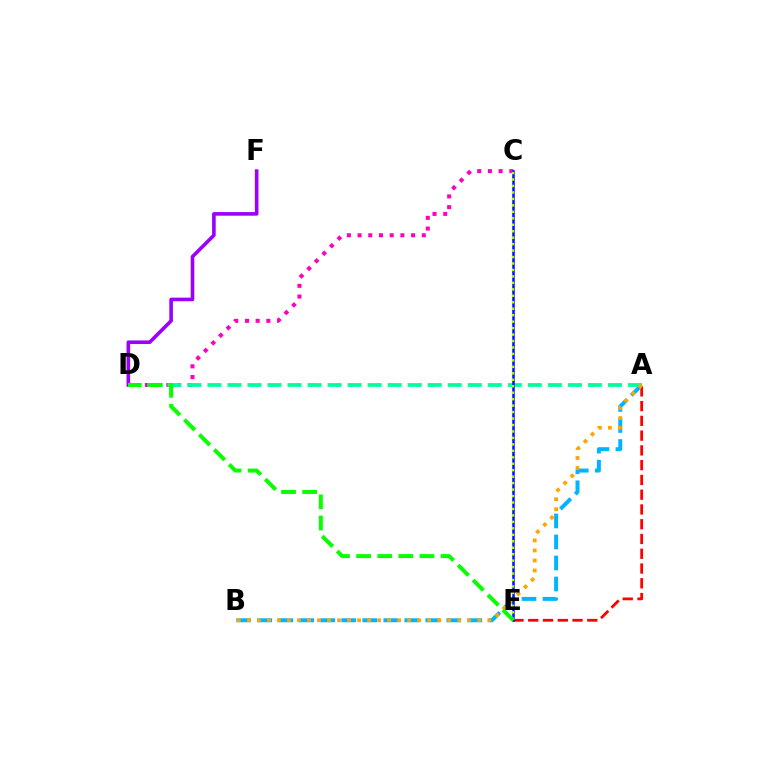{('A', 'B'): [{'color': '#00b5ff', 'line_style': 'dashed', 'thickness': 2.85}, {'color': '#ffa500', 'line_style': 'dotted', 'thickness': 2.72}], ('D', 'F'): [{'color': '#9b00ff', 'line_style': 'solid', 'thickness': 2.6}], ('C', 'D'): [{'color': '#ff00bd', 'line_style': 'dotted', 'thickness': 2.91}], ('A', 'D'): [{'color': '#00ff9d', 'line_style': 'dashed', 'thickness': 2.72}], ('A', 'E'): [{'color': '#ff0000', 'line_style': 'dashed', 'thickness': 2.01}], ('C', 'E'): [{'color': '#0010ff', 'line_style': 'solid', 'thickness': 1.82}, {'color': '#b3ff00', 'line_style': 'dotted', 'thickness': 1.76}], ('D', 'E'): [{'color': '#08ff00', 'line_style': 'dashed', 'thickness': 2.87}]}